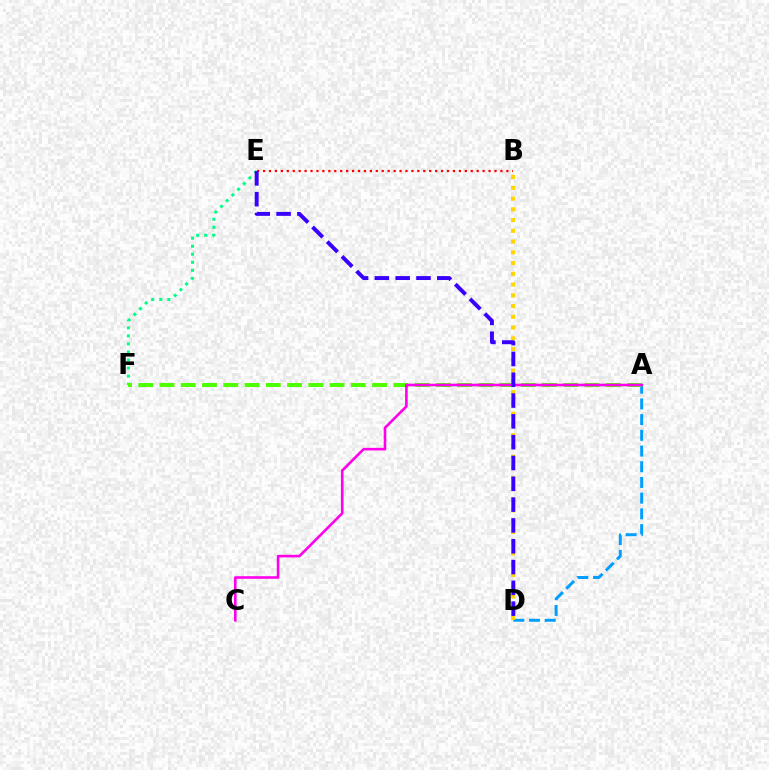{('E', 'F'): [{'color': '#00ff86', 'line_style': 'dotted', 'thickness': 2.19}], ('A', 'D'): [{'color': '#009eff', 'line_style': 'dashed', 'thickness': 2.13}], ('B', 'E'): [{'color': '#ff0000', 'line_style': 'dotted', 'thickness': 1.61}], ('A', 'F'): [{'color': '#4fff00', 'line_style': 'dashed', 'thickness': 2.89}], ('A', 'C'): [{'color': '#ff00ed', 'line_style': 'solid', 'thickness': 1.88}], ('B', 'D'): [{'color': '#ffd500', 'line_style': 'dotted', 'thickness': 2.92}], ('D', 'E'): [{'color': '#3700ff', 'line_style': 'dashed', 'thickness': 2.83}]}